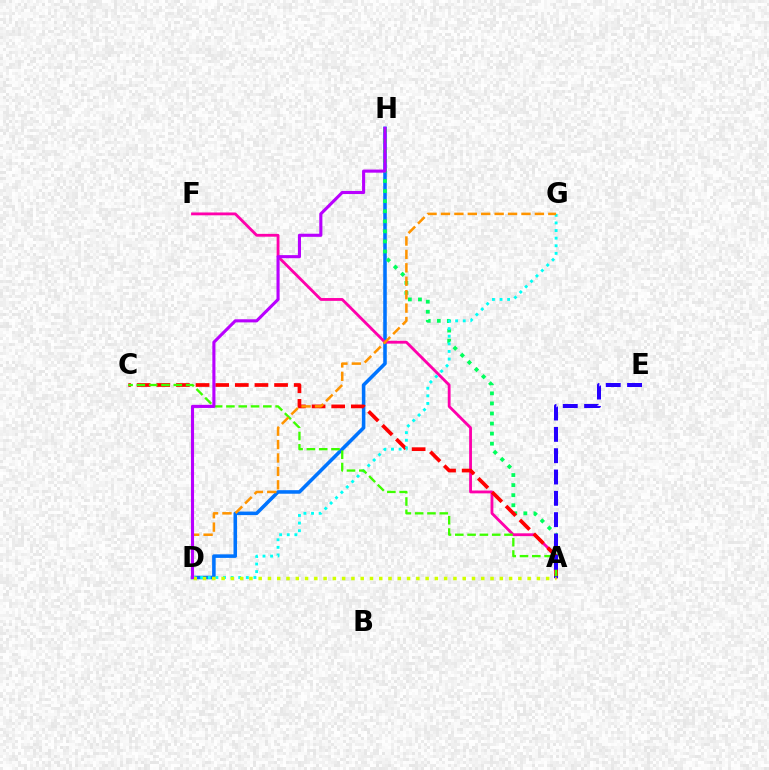{('D', 'H'): [{'color': '#0074ff', 'line_style': 'solid', 'thickness': 2.56}, {'color': '#b900ff', 'line_style': 'solid', 'thickness': 2.23}], ('A', 'F'): [{'color': '#ff00ac', 'line_style': 'solid', 'thickness': 2.04}], ('A', 'H'): [{'color': '#00ff5c', 'line_style': 'dotted', 'thickness': 2.73}], ('A', 'C'): [{'color': '#ff0000', 'line_style': 'dashed', 'thickness': 2.67}, {'color': '#3dff00', 'line_style': 'dashed', 'thickness': 1.67}], ('D', 'G'): [{'color': '#00fff6', 'line_style': 'dotted', 'thickness': 2.07}, {'color': '#ff9400', 'line_style': 'dashed', 'thickness': 1.82}], ('A', 'E'): [{'color': '#2500ff', 'line_style': 'dashed', 'thickness': 2.9}], ('A', 'D'): [{'color': '#d1ff00', 'line_style': 'dotted', 'thickness': 2.52}]}